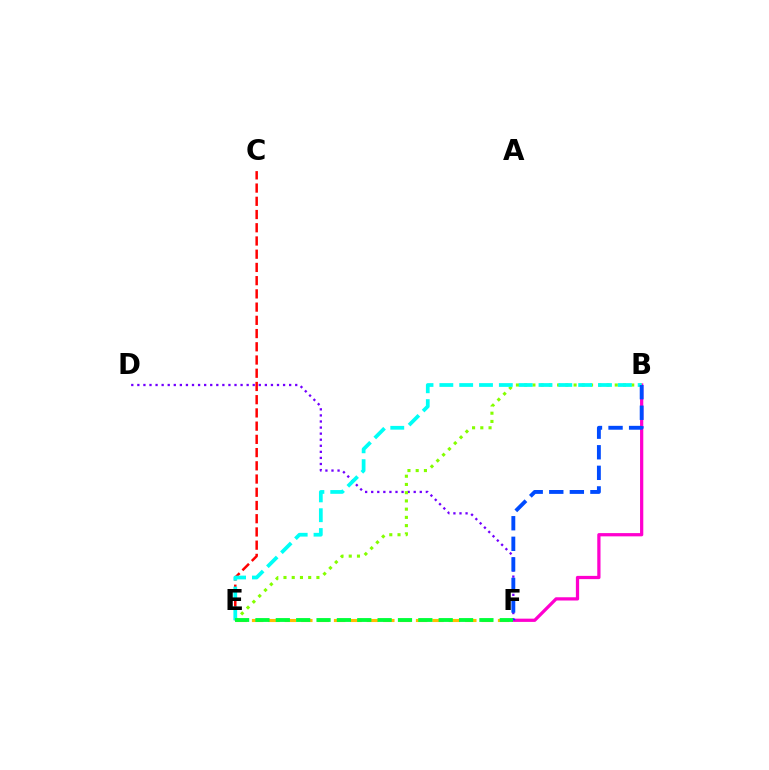{('D', 'F'): [{'color': '#7200ff', 'line_style': 'dotted', 'thickness': 1.65}], ('B', 'F'): [{'color': '#ff00cf', 'line_style': 'solid', 'thickness': 2.34}, {'color': '#004bff', 'line_style': 'dashed', 'thickness': 2.79}], ('B', 'E'): [{'color': '#84ff00', 'line_style': 'dotted', 'thickness': 2.24}, {'color': '#00fff6', 'line_style': 'dashed', 'thickness': 2.69}], ('C', 'E'): [{'color': '#ff0000', 'line_style': 'dashed', 'thickness': 1.8}], ('E', 'F'): [{'color': '#ffbd00', 'line_style': 'dashed', 'thickness': 2.23}, {'color': '#00ff39', 'line_style': 'dashed', 'thickness': 2.77}]}